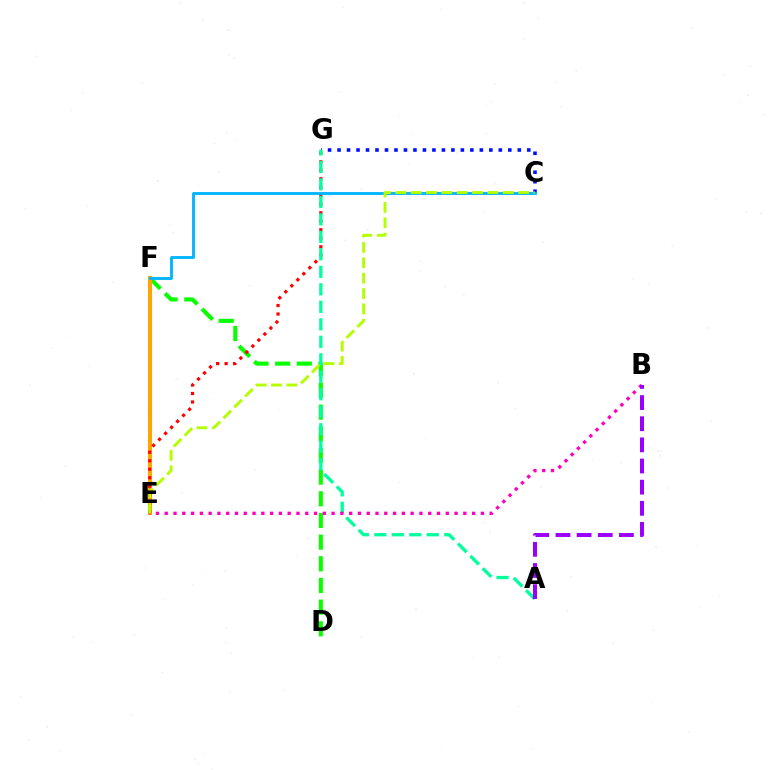{('D', 'F'): [{'color': '#08ff00', 'line_style': 'dashed', 'thickness': 2.94}], ('E', 'F'): [{'color': '#ffa500', 'line_style': 'solid', 'thickness': 2.93}], ('C', 'G'): [{'color': '#0010ff', 'line_style': 'dotted', 'thickness': 2.58}], ('E', 'G'): [{'color': '#ff0000', 'line_style': 'dotted', 'thickness': 2.31}], ('C', 'F'): [{'color': '#00b5ff', 'line_style': 'solid', 'thickness': 2.05}], ('A', 'G'): [{'color': '#00ff9d', 'line_style': 'dashed', 'thickness': 2.38}], ('B', 'E'): [{'color': '#ff00bd', 'line_style': 'dotted', 'thickness': 2.39}], ('C', 'E'): [{'color': '#b3ff00', 'line_style': 'dashed', 'thickness': 2.09}], ('A', 'B'): [{'color': '#9b00ff', 'line_style': 'dashed', 'thickness': 2.87}]}